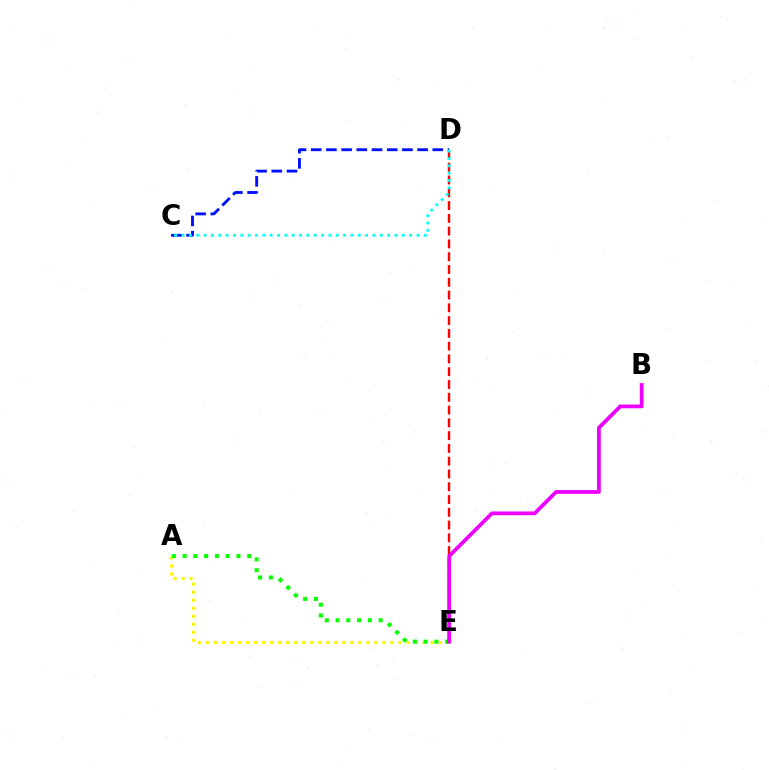{('D', 'E'): [{'color': '#ff0000', 'line_style': 'dashed', 'thickness': 1.74}], ('C', 'D'): [{'color': '#0010ff', 'line_style': 'dashed', 'thickness': 2.06}, {'color': '#00fff6', 'line_style': 'dotted', 'thickness': 2.0}], ('A', 'E'): [{'color': '#fcf500', 'line_style': 'dotted', 'thickness': 2.18}, {'color': '#08ff00', 'line_style': 'dotted', 'thickness': 2.93}], ('B', 'E'): [{'color': '#ee00ff', 'line_style': 'solid', 'thickness': 2.73}]}